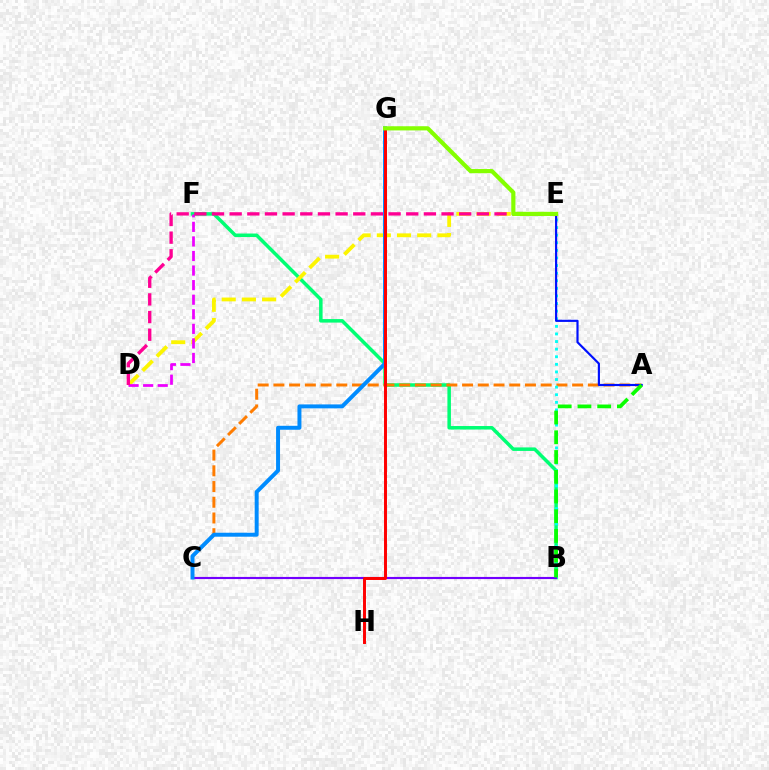{('B', 'F'): [{'color': '#00ff74', 'line_style': 'solid', 'thickness': 2.53}], ('A', 'C'): [{'color': '#ff7c00', 'line_style': 'dashed', 'thickness': 2.14}], ('D', 'E'): [{'color': '#fcf500', 'line_style': 'dashed', 'thickness': 2.74}, {'color': '#ff0094', 'line_style': 'dashed', 'thickness': 2.4}], ('B', 'E'): [{'color': '#00fff6', 'line_style': 'dotted', 'thickness': 2.06}], ('A', 'E'): [{'color': '#0010ff', 'line_style': 'solid', 'thickness': 1.56}], ('B', 'C'): [{'color': '#7200ff', 'line_style': 'solid', 'thickness': 1.54}], ('C', 'G'): [{'color': '#008cff', 'line_style': 'solid', 'thickness': 2.85}], ('G', 'H'): [{'color': '#ff0000', 'line_style': 'solid', 'thickness': 2.13}], ('A', 'B'): [{'color': '#08ff00', 'line_style': 'dashed', 'thickness': 2.68}], ('D', 'F'): [{'color': '#ee00ff', 'line_style': 'dashed', 'thickness': 1.98}], ('E', 'G'): [{'color': '#84ff00', 'line_style': 'solid', 'thickness': 3.0}]}